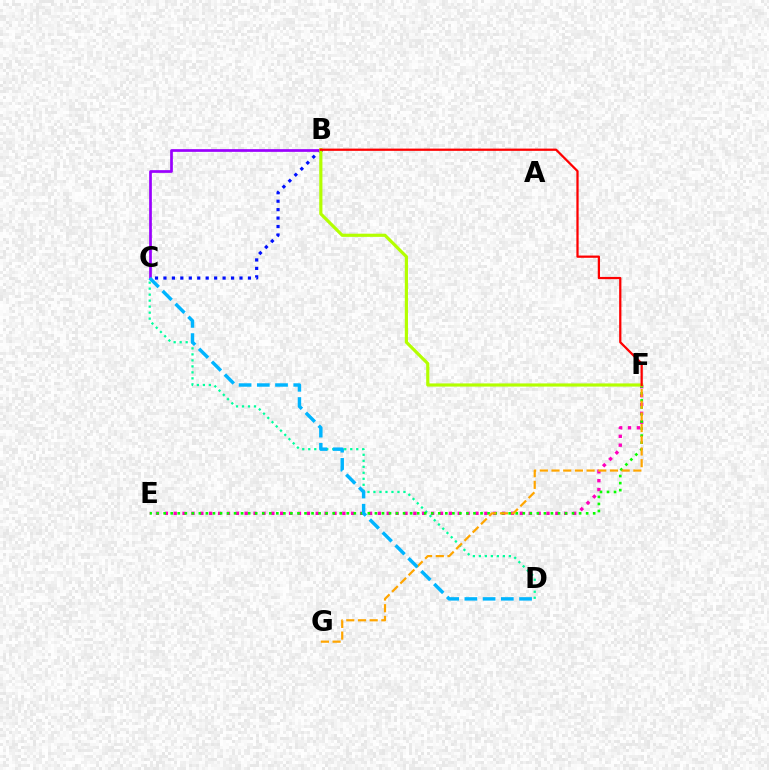{('C', 'D'): [{'color': '#00ff9d', 'line_style': 'dotted', 'thickness': 1.63}, {'color': '#00b5ff', 'line_style': 'dashed', 'thickness': 2.48}], ('B', 'C'): [{'color': '#0010ff', 'line_style': 'dotted', 'thickness': 2.3}, {'color': '#9b00ff', 'line_style': 'solid', 'thickness': 1.95}], ('E', 'F'): [{'color': '#ff00bd', 'line_style': 'dotted', 'thickness': 2.41}, {'color': '#08ff00', 'line_style': 'dotted', 'thickness': 1.91}], ('B', 'F'): [{'color': '#b3ff00', 'line_style': 'solid', 'thickness': 2.29}, {'color': '#ff0000', 'line_style': 'solid', 'thickness': 1.62}], ('F', 'G'): [{'color': '#ffa500', 'line_style': 'dashed', 'thickness': 1.59}]}